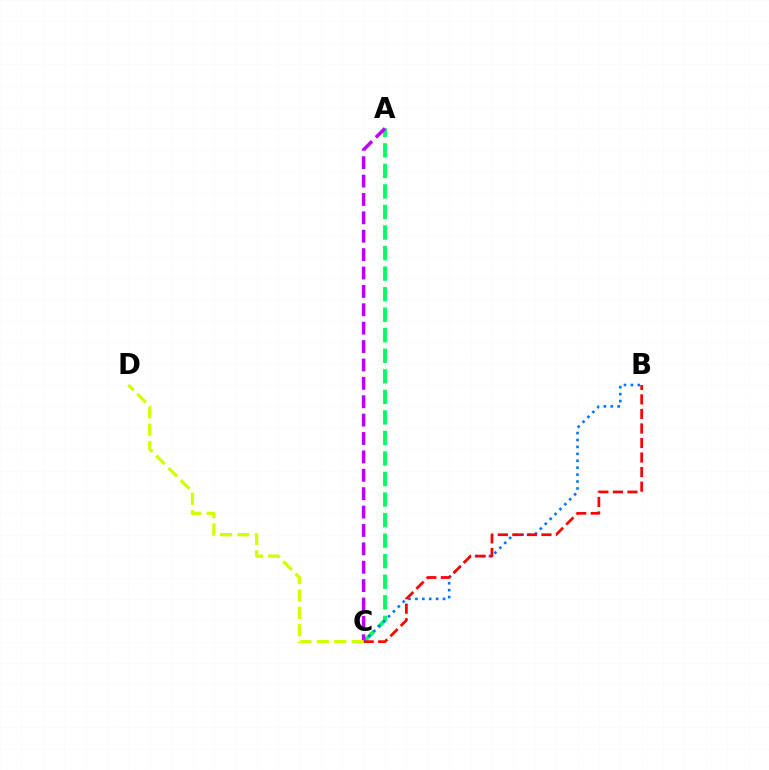{('A', 'C'): [{'color': '#00ff5c', 'line_style': 'dashed', 'thickness': 2.79}, {'color': '#b900ff', 'line_style': 'dashed', 'thickness': 2.5}], ('B', 'C'): [{'color': '#0074ff', 'line_style': 'dotted', 'thickness': 1.88}, {'color': '#ff0000', 'line_style': 'dashed', 'thickness': 1.97}], ('C', 'D'): [{'color': '#d1ff00', 'line_style': 'dashed', 'thickness': 2.36}]}